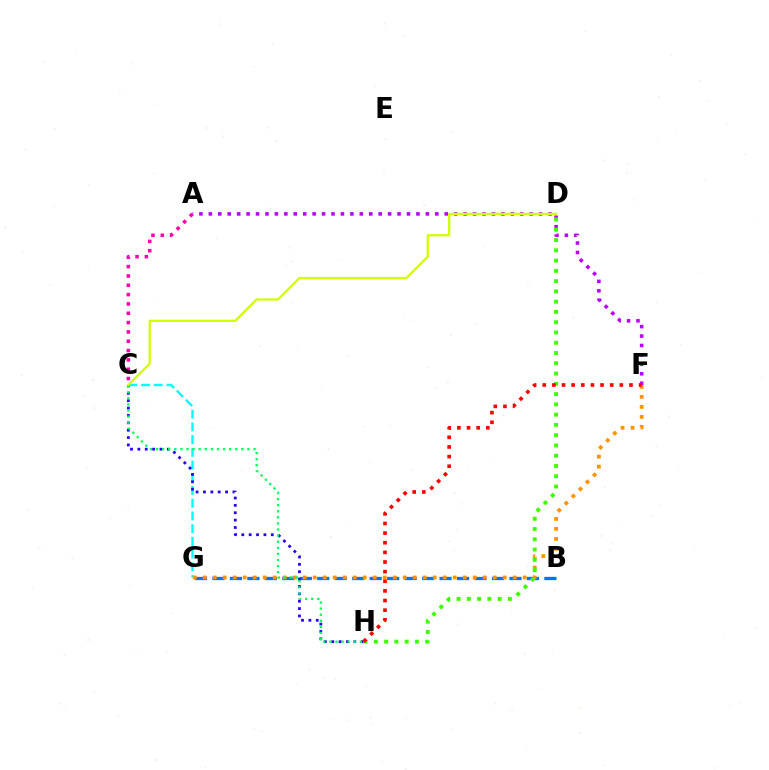{('C', 'G'): [{'color': '#00fff6', 'line_style': 'dashed', 'thickness': 1.73}], ('A', 'C'): [{'color': '#ff00ac', 'line_style': 'dotted', 'thickness': 2.53}], ('B', 'G'): [{'color': '#0074ff', 'line_style': 'dashed', 'thickness': 2.37}], ('F', 'G'): [{'color': '#ff9400', 'line_style': 'dotted', 'thickness': 2.72}], ('C', 'H'): [{'color': '#2500ff', 'line_style': 'dotted', 'thickness': 2.0}, {'color': '#00ff5c', 'line_style': 'dotted', 'thickness': 1.66}], ('A', 'F'): [{'color': '#b900ff', 'line_style': 'dotted', 'thickness': 2.56}], ('C', 'D'): [{'color': '#d1ff00', 'line_style': 'solid', 'thickness': 1.65}], ('D', 'H'): [{'color': '#3dff00', 'line_style': 'dotted', 'thickness': 2.79}], ('F', 'H'): [{'color': '#ff0000', 'line_style': 'dotted', 'thickness': 2.62}]}